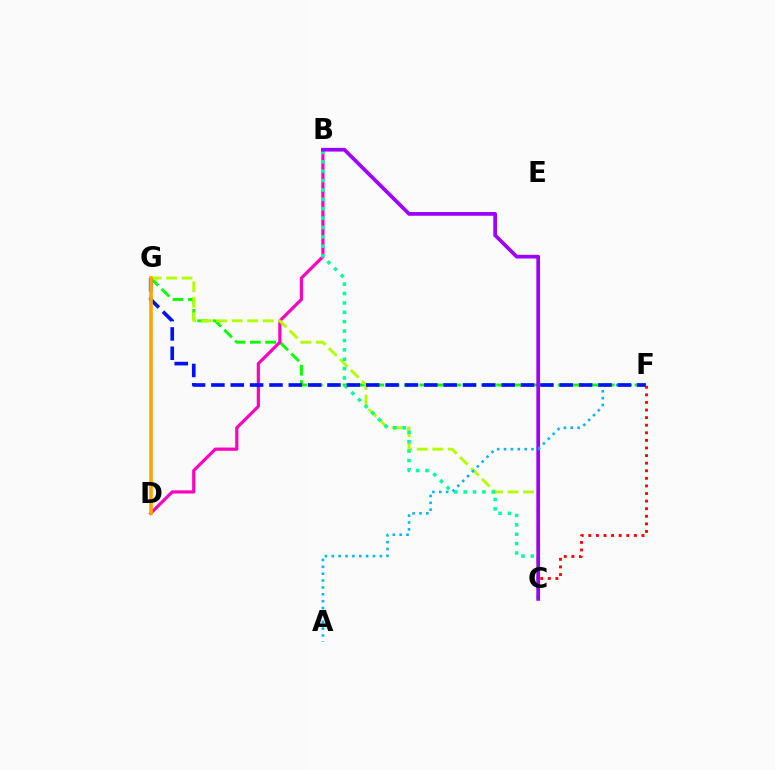{('C', 'F'): [{'color': '#ff0000', 'line_style': 'dotted', 'thickness': 2.06}], ('F', 'G'): [{'color': '#08ff00', 'line_style': 'dashed', 'thickness': 2.09}, {'color': '#0010ff', 'line_style': 'dashed', 'thickness': 2.63}], ('B', 'D'): [{'color': '#ff00bd', 'line_style': 'solid', 'thickness': 2.29}], ('C', 'G'): [{'color': '#b3ff00', 'line_style': 'dashed', 'thickness': 2.1}], ('B', 'C'): [{'color': '#00ff9d', 'line_style': 'dotted', 'thickness': 2.55}, {'color': '#9b00ff', 'line_style': 'solid', 'thickness': 2.67}], ('A', 'F'): [{'color': '#00b5ff', 'line_style': 'dotted', 'thickness': 1.87}], ('D', 'G'): [{'color': '#ffa500', 'line_style': 'solid', 'thickness': 2.6}]}